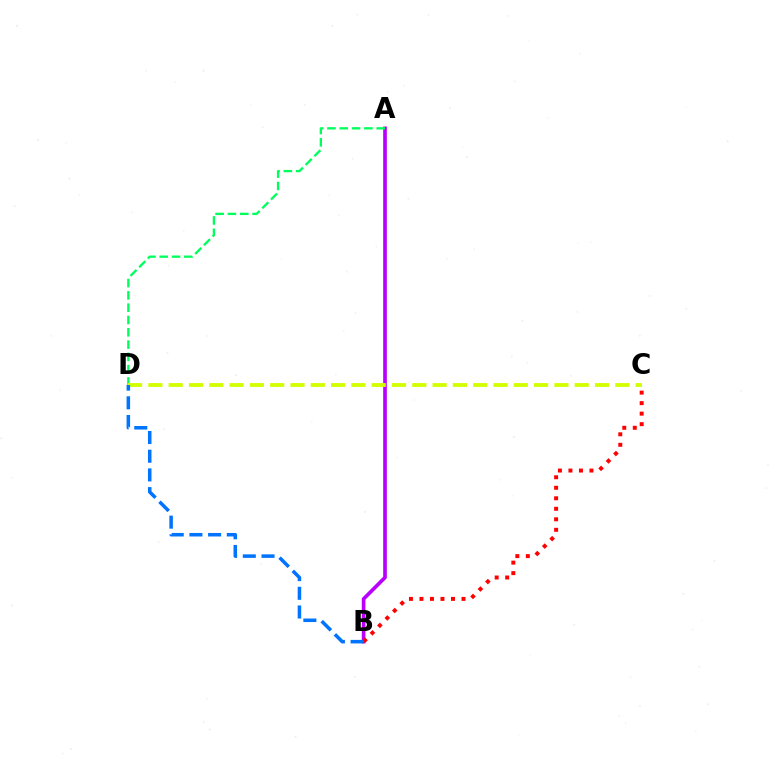{('A', 'B'): [{'color': '#b900ff', 'line_style': 'solid', 'thickness': 2.64}], ('A', 'D'): [{'color': '#00ff5c', 'line_style': 'dashed', 'thickness': 1.67}], ('C', 'D'): [{'color': '#d1ff00', 'line_style': 'dashed', 'thickness': 2.76}], ('B', 'C'): [{'color': '#ff0000', 'line_style': 'dotted', 'thickness': 2.86}], ('B', 'D'): [{'color': '#0074ff', 'line_style': 'dashed', 'thickness': 2.54}]}